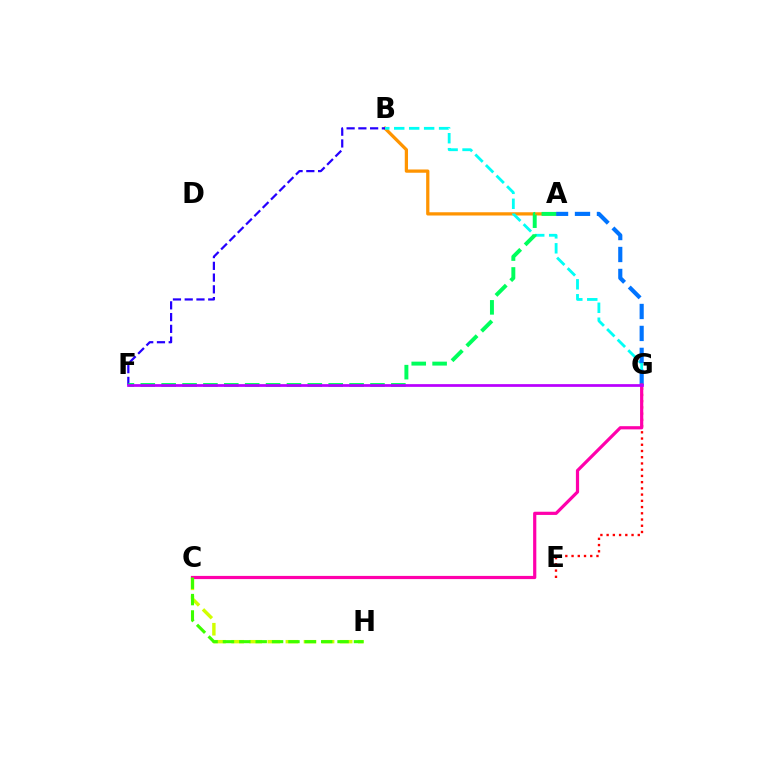{('A', 'B'): [{'color': '#ff9400', 'line_style': 'solid', 'thickness': 2.34}], ('B', 'G'): [{'color': '#00fff6', 'line_style': 'dashed', 'thickness': 2.03}], ('C', 'H'): [{'color': '#d1ff00', 'line_style': 'dashed', 'thickness': 2.46}, {'color': '#3dff00', 'line_style': 'dashed', 'thickness': 2.22}], ('E', 'G'): [{'color': '#ff0000', 'line_style': 'dotted', 'thickness': 1.69}], ('A', 'G'): [{'color': '#0074ff', 'line_style': 'dashed', 'thickness': 2.98}], ('C', 'G'): [{'color': '#ff00ac', 'line_style': 'solid', 'thickness': 2.3}], ('B', 'F'): [{'color': '#2500ff', 'line_style': 'dashed', 'thickness': 1.6}], ('A', 'F'): [{'color': '#00ff5c', 'line_style': 'dashed', 'thickness': 2.84}], ('F', 'G'): [{'color': '#b900ff', 'line_style': 'solid', 'thickness': 1.97}]}